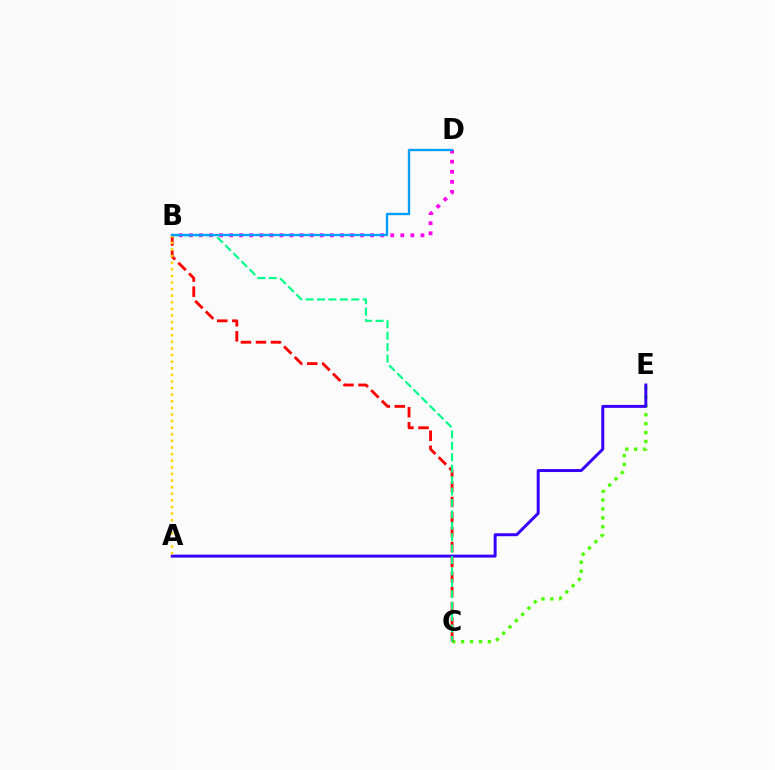{('B', 'D'): [{'color': '#ff00ed', 'line_style': 'dotted', 'thickness': 2.74}, {'color': '#009eff', 'line_style': 'solid', 'thickness': 1.69}], ('C', 'E'): [{'color': '#4fff00', 'line_style': 'dotted', 'thickness': 2.42}], ('A', 'E'): [{'color': '#3700ff', 'line_style': 'solid', 'thickness': 2.13}], ('B', 'C'): [{'color': '#ff0000', 'line_style': 'dashed', 'thickness': 2.04}, {'color': '#00ff86', 'line_style': 'dashed', 'thickness': 1.55}], ('A', 'B'): [{'color': '#ffd500', 'line_style': 'dotted', 'thickness': 1.79}]}